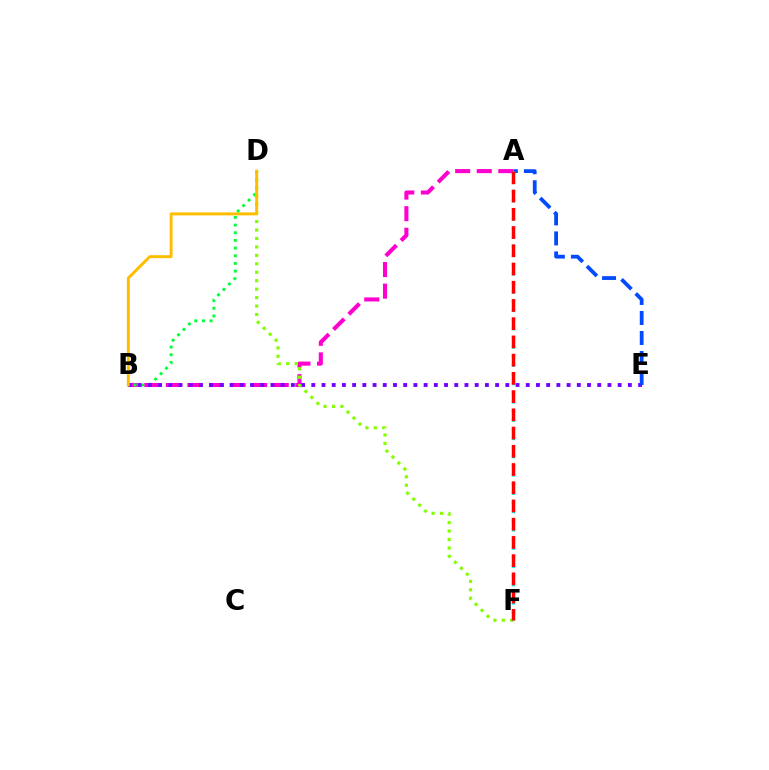{('A', 'B'): [{'color': '#ff00cf', 'line_style': 'dashed', 'thickness': 2.93}], ('B', 'D'): [{'color': '#00ff39', 'line_style': 'dotted', 'thickness': 2.08}, {'color': '#ffbd00', 'line_style': 'solid', 'thickness': 2.12}], ('B', 'E'): [{'color': '#7200ff', 'line_style': 'dotted', 'thickness': 2.77}], ('D', 'F'): [{'color': '#84ff00', 'line_style': 'dotted', 'thickness': 2.3}], ('A', 'E'): [{'color': '#004bff', 'line_style': 'dashed', 'thickness': 2.72}], ('A', 'F'): [{'color': '#00fff6', 'line_style': 'dotted', 'thickness': 2.48}, {'color': '#ff0000', 'line_style': 'dashed', 'thickness': 2.48}]}